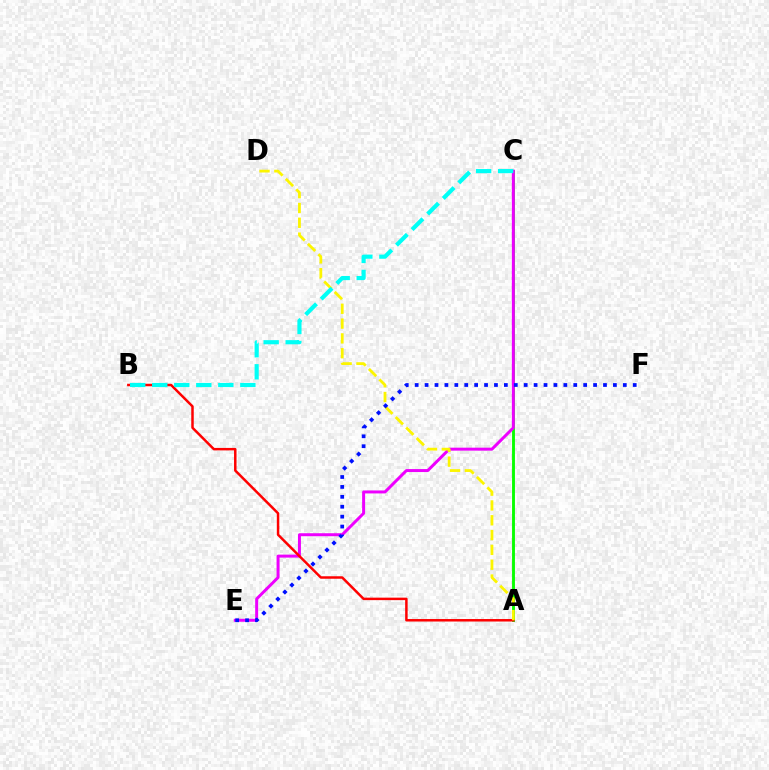{('A', 'C'): [{'color': '#08ff00', 'line_style': 'solid', 'thickness': 2.07}], ('C', 'E'): [{'color': '#ee00ff', 'line_style': 'solid', 'thickness': 2.15}], ('A', 'B'): [{'color': '#ff0000', 'line_style': 'solid', 'thickness': 1.79}], ('A', 'D'): [{'color': '#fcf500', 'line_style': 'dashed', 'thickness': 2.01}], ('B', 'C'): [{'color': '#00fff6', 'line_style': 'dashed', 'thickness': 2.99}], ('E', 'F'): [{'color': '#0010ff', 'line_style': 'dotted', 'thickness': 2.69}]}